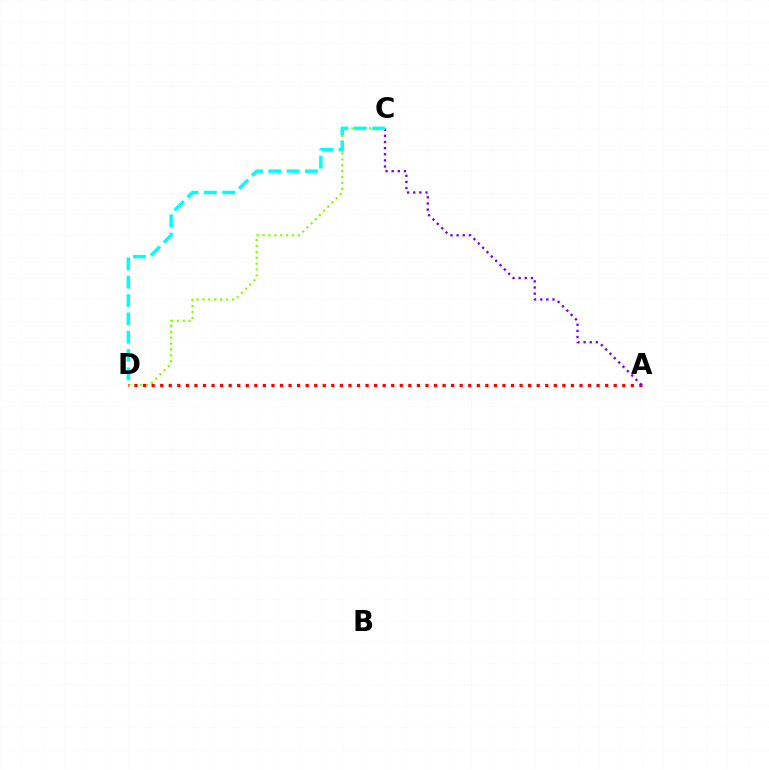{('C', 'D'): [{'color': '#84ff00', 'line_style': 'dotted', 'thickness': 1.6}, {'color': '#00fff6', 'line_style': 'dashed', 'thickness': 2.49}], ('A', 'D'): [{'color': '#ff0000', 'line_style': 'dotted', 'thickness': 2.32}], ('A', 'C'): [{'color': '#7200ff', 'line_style': 'dotted', 'thickness': 1.67}]}